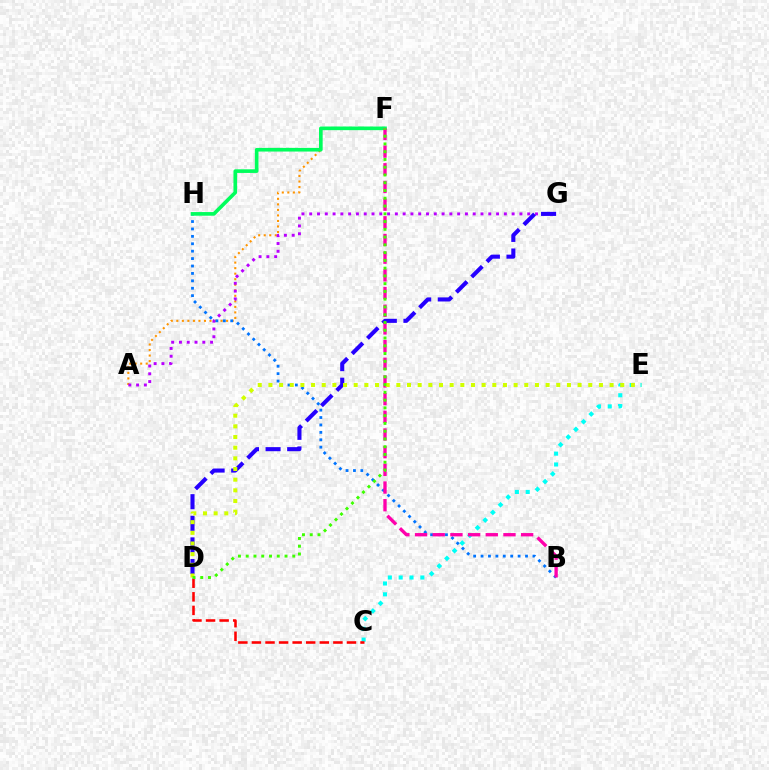{('C', 'E'): [{'color': '#00fff6', 'line_style': 'dotted', 'thickness': 2.94}], ('A', 'F'): [{'color': '#ff9400', 'line_style': 'dotted', 'thickness': 1.5}], ('C', 'D'): [{'color': '#ff0000', 'line_style': 'dashed', 'thickness': 1.84}], ('A', 'G'): [{'color': '#b900ff', 'line_style': 'dotted', 'thickness': 2.12}], ('B', 'H'): [{'color': '#0074ff', 'line_style': 'dotted', 'thickness': 2.01}], ('D', 'G'): [{'color': '#2500ff', 'line_style': 'dashed', 'thickness': 2.94}], ('F', 'H'): [{'color': '#00ff5c', 'line_style': 'solid', 'thickness': 2.62}], ('B', 'F'): [{'color': '#ff00ac', 'line_style': 'dashed', 'thickness': 2.4}], ('D', 'E'): [{'color': '#d1ff00', 'line_style': 'dotted', 'thickness': 2.9}], ('D', 'F'): [{'color': '#3dff00', 'line_style': 'dotted', 'thickness': 2.11}]}